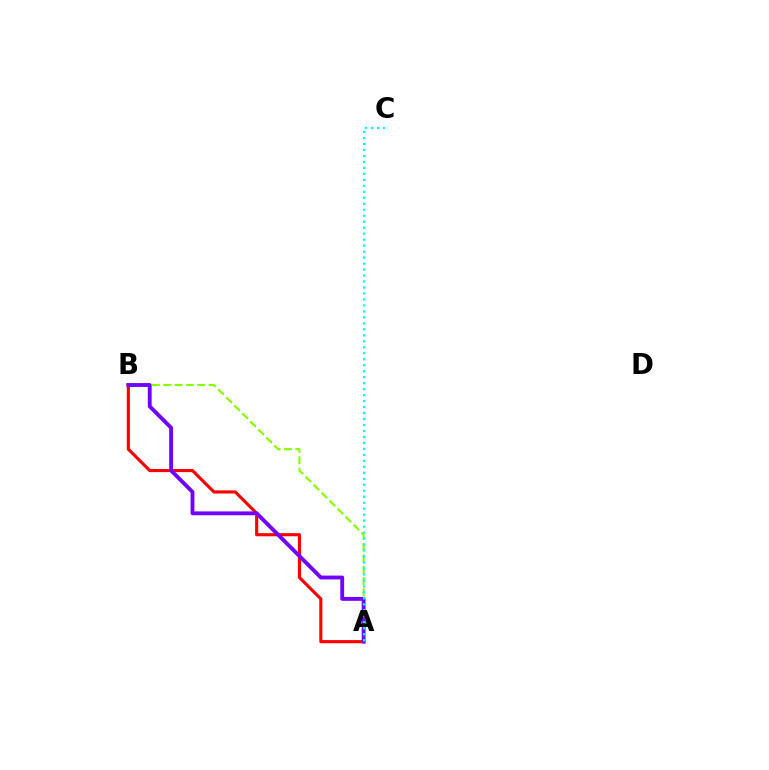{('A', 'B'): [{'color': '#ff0000', 'line_style': 'solid', 'thickness': 2.25}, {'color': '#84ff00', 'line_style': 'dashed', 'thickness': 1.54}, {'color': '#7200ff', 'line_style': 'solid', 'thickness': 2.78}], ('A', 'C'): [{'color': '#00fff6', 'line_style': 'dotted', 'thickness': 1.62}]}